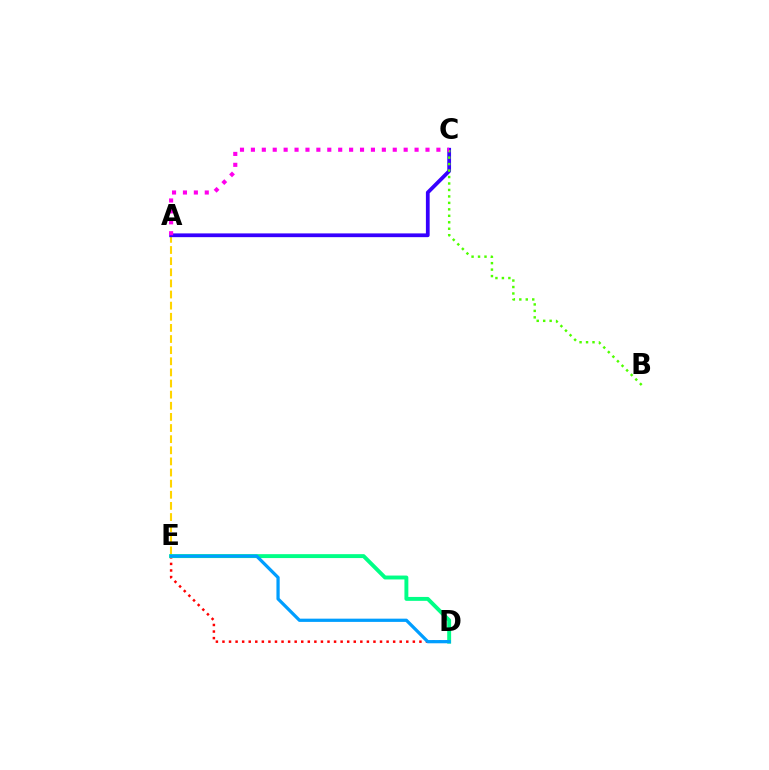{('A', 'E'): [{'color': '#ffd500', 'line_style': 'dashed', 'thickness': 1.51}], ('D', 'E'): [{'color': '#ff0000', 'line_style': 'dotted', 'thickness': 1.78}, {'color': '#00ff86', 'line_style': 'solid', 'thickness': 2.81}, {'color': '#009eff', 'line_style': 'solid', 'thickness': 2.33}], ('A', 'C'): [{'color': '#3700ff', 'line_style': 'solid', 'thickness': 2.71}, {'color': '#ff00ed', 'line_style': 'dotted', 'thickness': 2.96}], ('B', 'C'): [{'color': '#4fff00', 'line_style': 'dotted', 'thickness': 1.76}]}